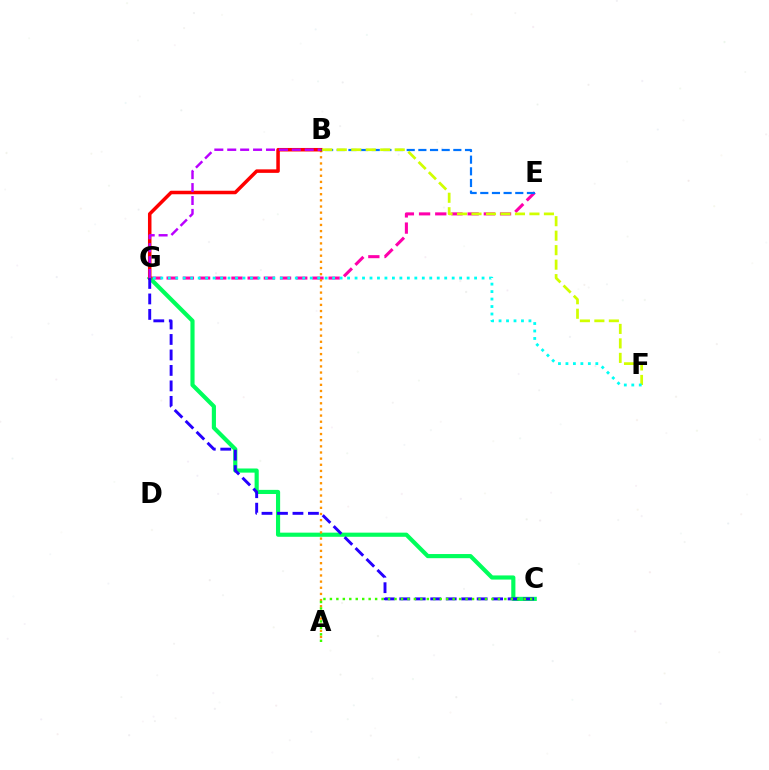{('E', 'G'): [{'color': '#ff00ac', 'line_style': 'dashed', 'thickness': 2.2}], ('C', 'G'): [{'color': '#00ff5c', 'line_style': 'solid', 'thickness': 2.98}, {'color': '#2500ff', 'line_style': 'dashed', 'thickness': 2.1}], ('A', 'B'): [{'color': '#ff9400', 'line_style': 'dotted', 'thickness': 1.67}], ('B', 'G'): [{'color': '#ff0000', 'line_style': 'solid', 'thickness': 2.53}, {'color': '#b900ff', 'line_style': 'dashed', 'thickness': 1.75}], ('B', 'E'): [{'color': '#0074ff', 'line_style': 'dashed', 'thickness': 1.58}], ('A', 'C'): [{'color': '#3dff00', 'line_style': 'dotted', 'thickness': 1.76}], ('B', 'F'): [{'color': '#d1ff00', 'line_style': 'dashed', 'thickness': 1.97}], ('F', 'G'): [{'color': '#00fff6', 'line_style': 'dotted', 'thickness': 2.03}]}